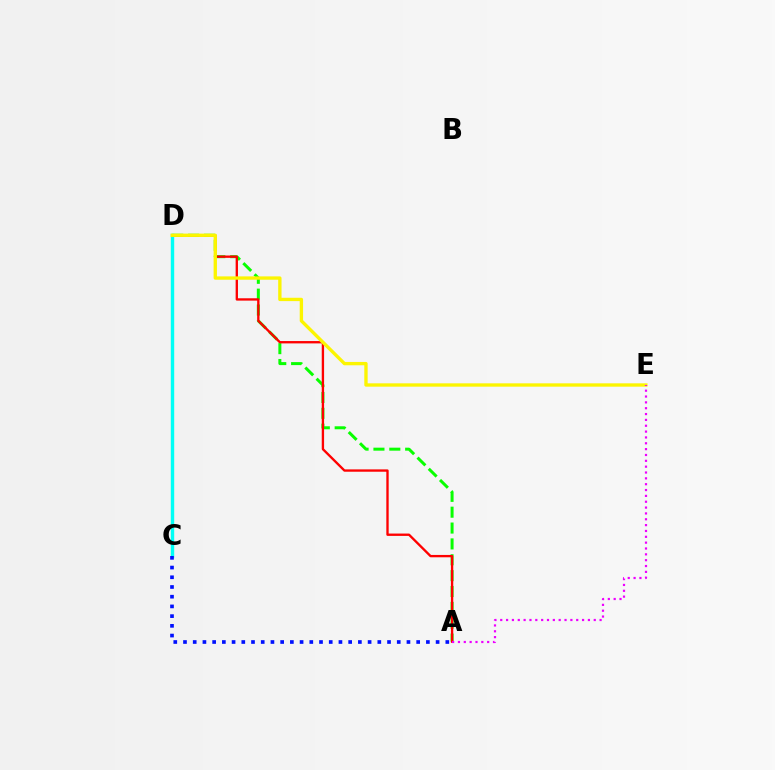{('A', 'D'): [{'color': '#08ff00', 'line_style': 'dashed', 'thickness': 2.15}, {'color': '#ff0000', 'line_style': 'solid', 'thickness': 1.69}], ('C', 'D'): [{'color': '#00fff6', 'line_style': 'solid', 'thickness': 2.45}], ('D', 'E'): [{'color': '#fcf500', 'line_style': 'solid', 'thickness': 2.41}], ('A', 'C'): [{'color': '#0010ff', 'line_style': 'dotted', 'thickness': 2.64}], ('A', 'E'): [{'color': '#ee00ff', 'line_style': 'dotted', 'thickness': 1.59}]}